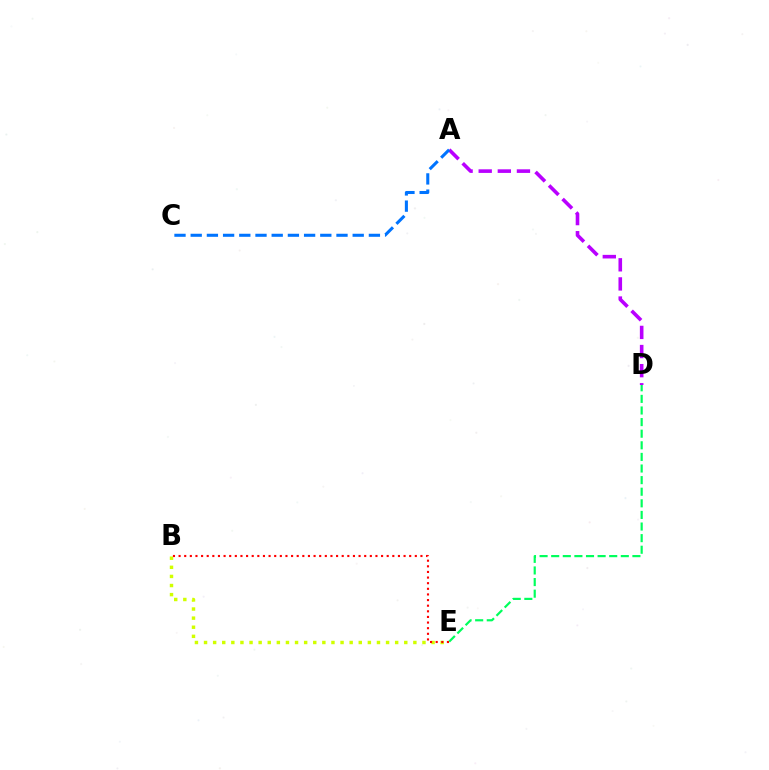{('D', 'E'): [{'color': '#00ff5c', 'line_style': 'dashed', 'thickness': 1.58}], ('A', 'D'): [{'color': '#b900ff', 'line_style': 'dashed', 'thickness': 2.6}], ('A', 'C'): [{'color': '#0074ff', 'line_style': 'dashed', 'thickness': 2.2}], ('B', 'E'): [{'color': '#d1ff00', 'line_style': 'dotted', 'thickness': 2.47}, {'color': '#ff0000', 'line_style': 'dotted', 'thickness': 1.53}]}